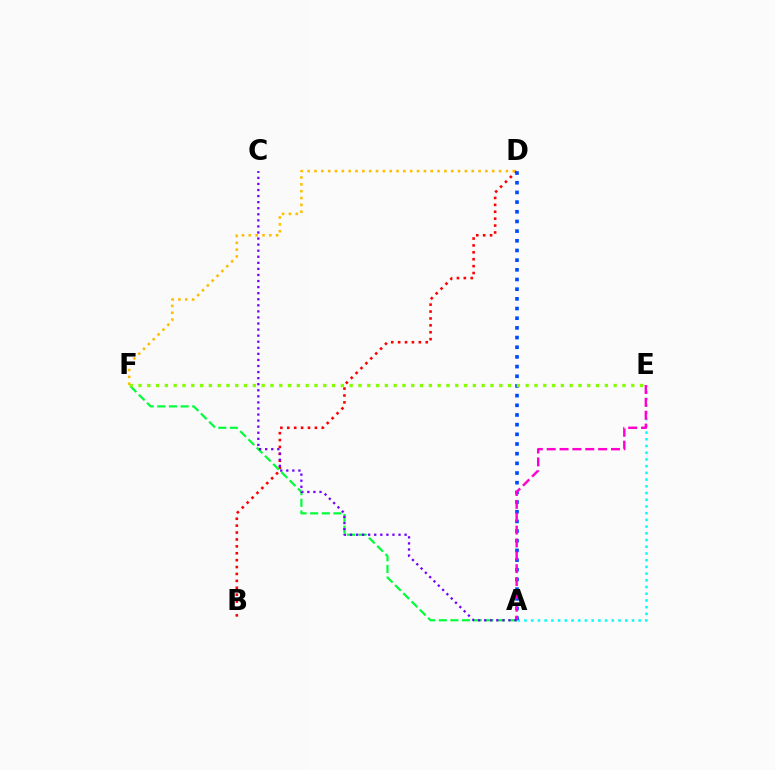{('B', 'D'): [{'color': '#ff0000', 'line_style': 'dotted', 'thickness': 1.87}], ('A', 'F'): [{'color': '#00ff39', 'line_style': 'dashed', 'thickness': 1.58}], ('A', 'E'): [{'color': '#00fff6', 'line_style': 'dotted', 'thickness': 1.82}, {'color': '#ff00cf', 'line_style': 'dashed', 'thickness': 1.75}], ('A', 'D'): [{'color': '#004bff', 'line_style': 'dotted', 'thickness': 2.63}], ('D', 'F'): [{'color': '#ffbd00', 'line_style': 'dotted', 'thickness': 1.86}], ('A', 'C'): [{'color': '#7200ff', 'line_style': 'dotted', 'thickness': 1.65}], ('E', 'F'): [{'color': '#84ff00', 'line_style': 'dotted', 'thickness': 2.39}]}